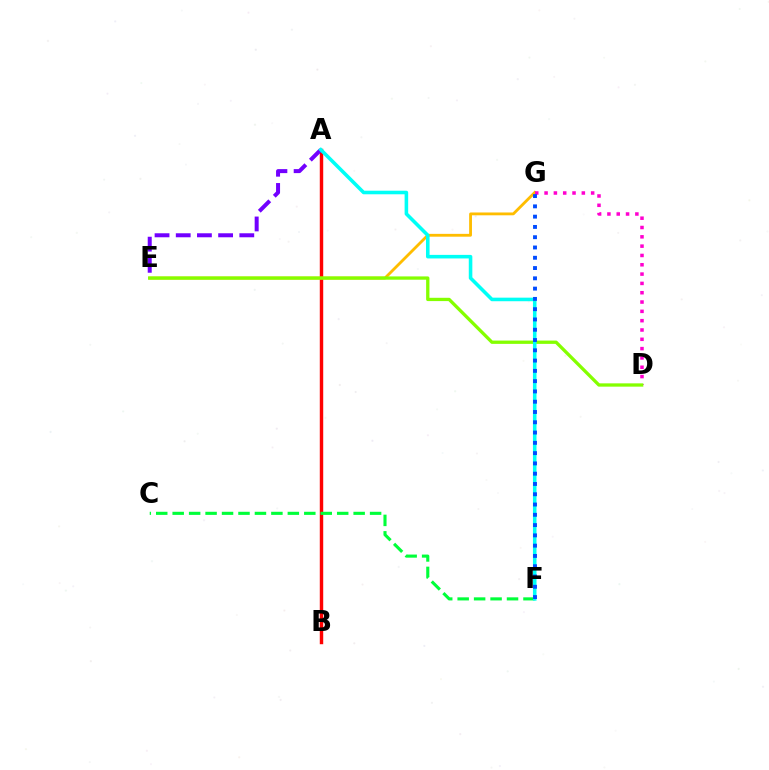{('A', 'B'): [{'color': '#ff0000', 'line_style': 'solid', 'thickness': 2.47}], ('C', 'F'): [{'color': '#00ff39', 'line_style': 'dashed', 'thickness': 2.23}], ('E', 'G'): [{'color': '#ffbd00', 'line_style': 'solid', 'thickness': 2.04}], ('D', 'G'): [{'color': '#ff00cf', 'line_style': 'dotted', 'thickness': 2.53}], ('D', 'E'): [{'color': '#84ff00', 'line_style': 'solid', 'thickness': 2.37}], ('A', 'E'): [{'color': '#7200ff', 'line_style': 'dashed', 'thickness': 2.88}], ('A', 'F'): [{'color': '#00fff6', 'line_style': 'solid', 'thickness': 2.57}], ('F', 'G'): [{'color': '#004bff', 'line_style': 'dotted', 'thickness': 2.79}]}